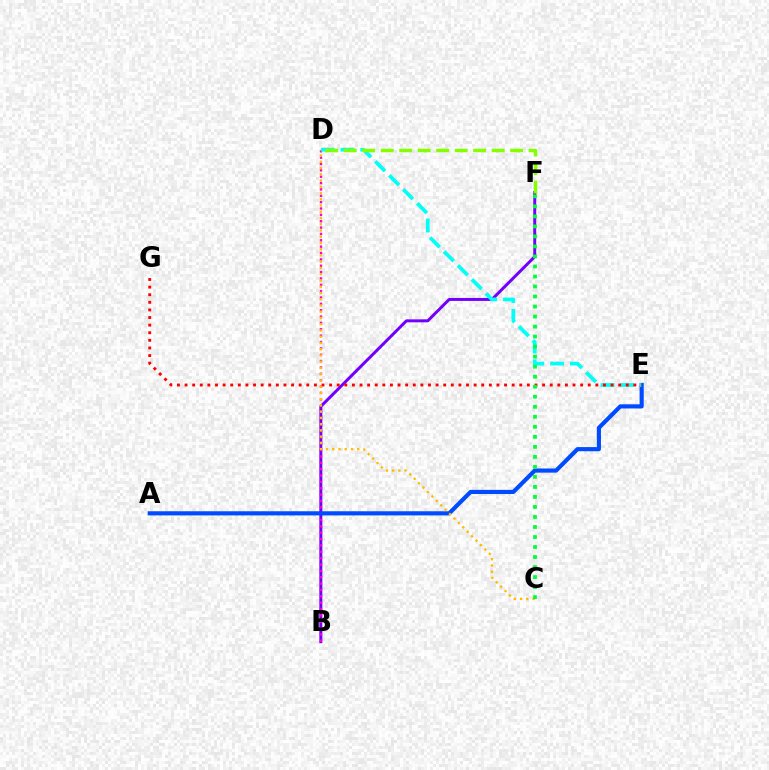{('B', 'F'): [{'color': '#7200ff', 'line_style': 'solid', 'thickness': 2.14}], ('B', 'D'): [{'color': '#ff00cf', 'line_style': 'dotted', 'thickness': 1.73}], ('A', 'E'): [{'color': '#004bff', 'line_style': 'solid', 'thickness': 2.99}], ('D', 'E'): [{'color': '#00fff6', 'line_style': 'dashed', 'thickness': 2.68}], ('E', 'G'): [{'color': '#ff0000', 'line_style': 'dotted', 'thickness': 2.07}], ('C', 'D'): [{'color': '#ffbd00', 'line_style': 'dotted', 'thickness': 1.7}], ('D', 'F'): [{'color': '#84ff00', 'line_style': 'dashed', 'thickness': 2.51}], ('C', 'F'): [{'color': '#00ff39', 'line_style': 'dotted', 'thickness': 2.72}]}